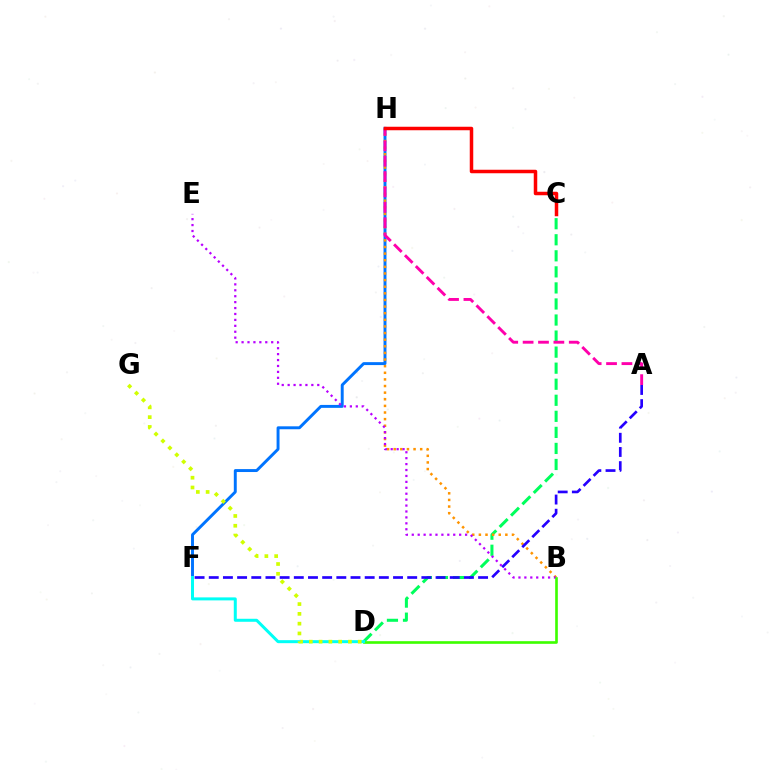{('F', 'H'): [{'color': '#0074ff', 'line_style': 'solid', 'thickness': 2.11}], ('C', 'D'): [{'color': '#00ff5c', 'line_style': 'dashed', 'thickness': 2.18}], ('B', 'H'): [{'color': '#ff9400', 'line_style': 'dotted', 'thickness': 1.8}], ('A', 'H'): [{'color': '#ff00ac', 'line_style': 'dashed', 'thickness': 2.09}], ('B', 'E'): [{'color': '#b900ff', 'line_style': 'dotted', 'thickness': 1.61}], ('B', 'D'): [{'color': '#3dff00', 'line_style': 'solid', 'thickness': 1.9}], ('A', 'F'): [{'color': '#2500ff', 'line_style': 'dashed', 'thickness': 1.93}], ('D', 'F'): [{'color': '#00fff6', 'line_style': 'solid', 'thickness': 2.16}], ('C', 'H'): [{'color': '#ff0000', 'line_style': 'solid', 'thickness': 2.52}], ('D', 'G'): [{'color': '#d1ff00', 'line_style': 'dotted', 'thickness': 2.66}]}